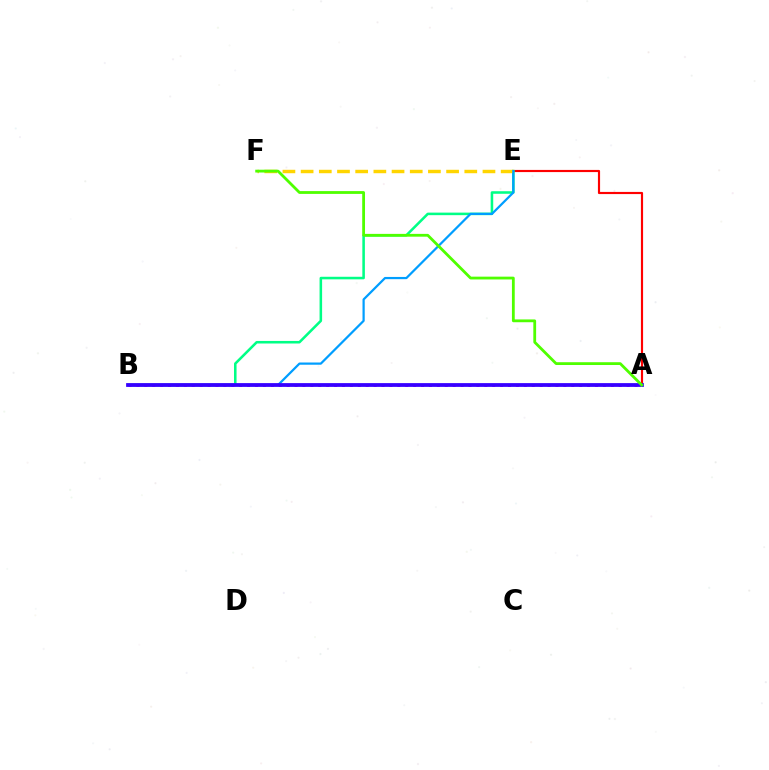{('A', 'E'): [{'color': '#ff0000', 'line_style': 'solid', 'thickness': 1.56}], ('B', 'E'): [{'color': '#00ff86', 'line_style': 'solid', 'thickness': 1.84}, {'color': '#009eff', 'line_style': 'solid', 'thickness': 1.6}], ('A', 'B'): [{'color': '#ff00ed', 'line_style': 'dotted', 'thickness': 2.15}, {'color': '#3700ff', 'line_style': 'solid', 'thickness': 2.72}], ('E', 'F'): [{'color': '#ffd500', 'line_style': 'dashed', 'thickness': 2.47}], ('A', 'F'): [{'color': '#4fff00', 'line_style': 'solid', 'thickness': 2.01}]}